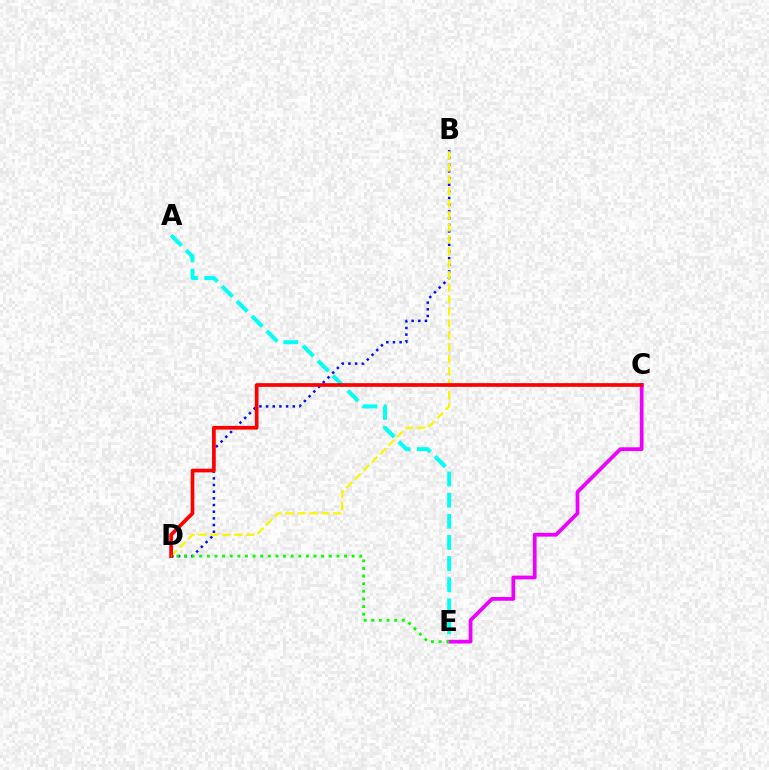{('A', 'E'): [{'color': '#00fff6', 'line_style': 'dashed', 'thickness': 2.87}], ('B', 'D'): [{'color': '#0010ff', 'line_style': 'dotted', 'thickness': 1.81}, {'color': '#fcf500', 'line_style': 'dashed', 'thickness': 1.63}], ('C', 'E'): [{'color': '#ee00ff', 'line_style': 'solid', 'thickness': 2.71}], ('C', 'D'): [{'color': '#ff0000', 'line_style': 'solid', 'thickness': 2.66}], ('D', 'E'): [{'color': '#08ff00', 'line_style': 'dotted', 'thickness': 2.07}]}